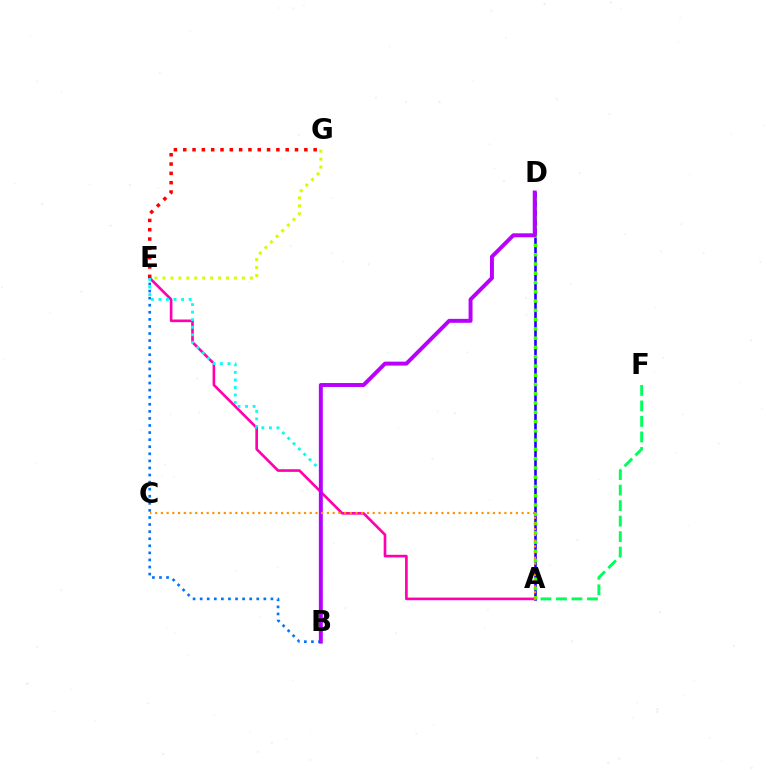{('E', 'G'): [{'color': '#d1ff00', 'line_style': 'dotted', 'thickness': 2.16}, {'color': '#ff0000', 'line_style': 'dotted', 'thickness': 2.53}], ('A', 'D'): [{'color': '#2500ff', 'line_style': 'solid', 'thickness': 1.9}, {'color': '#3dff00', 'line_style': 'dotted', 'thickness': 2.52}], ('A', 'E'): [{'color': '#ff00ac', 'line_style': 'solid', 'thickness': 1.91}], ('B', 'E'): [{'color': '#0074ff', 'line_style': 'dotted', 'thickness': 1.92}, {'color': '#00fff6', 'line_style': 'dotted', 'thickness': 2.05}], ('A', 'F'): [{'color': '#00ff5c', 'line_style': 'dashed', 'thickness': 2.11}], ('B', 'D'): [{'color': '#b900ff', 'line_style': 'solid', 'thickness': 2.84}], ('A', 'C'): [{'color': '#ff9400', 'line_style': 'dotted', 'thickness': 1.56}]}